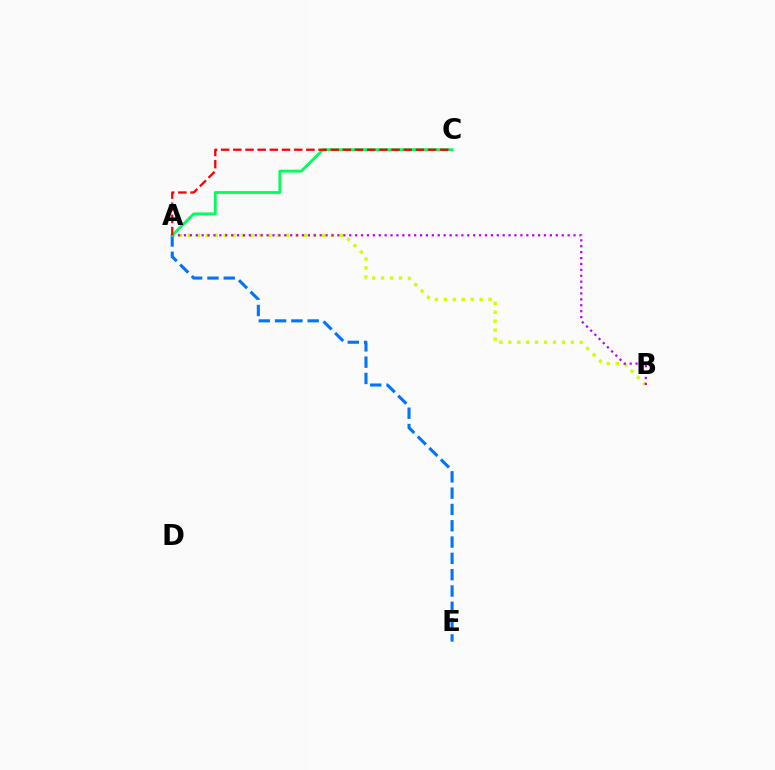{('A', 'B'): [{'color': '#d1ff00', 'line_style': 'dotted', 'thickness': 2.43}, {'color': '#b900ff', 'line_style': 'dotted', 'thickness': 1.6}], ('A', 'E'): [{'color': '#0074ff', 'line_style': 'dashed', 'thickness': 2.22}], ('A', 'C'): [{'color': '#00ff5c', 'line_style': 'solid', 'thickness': 2.05}, {'color': '#ff0000', 'line_style': 'dashed', 'thickness': 1.65}]}